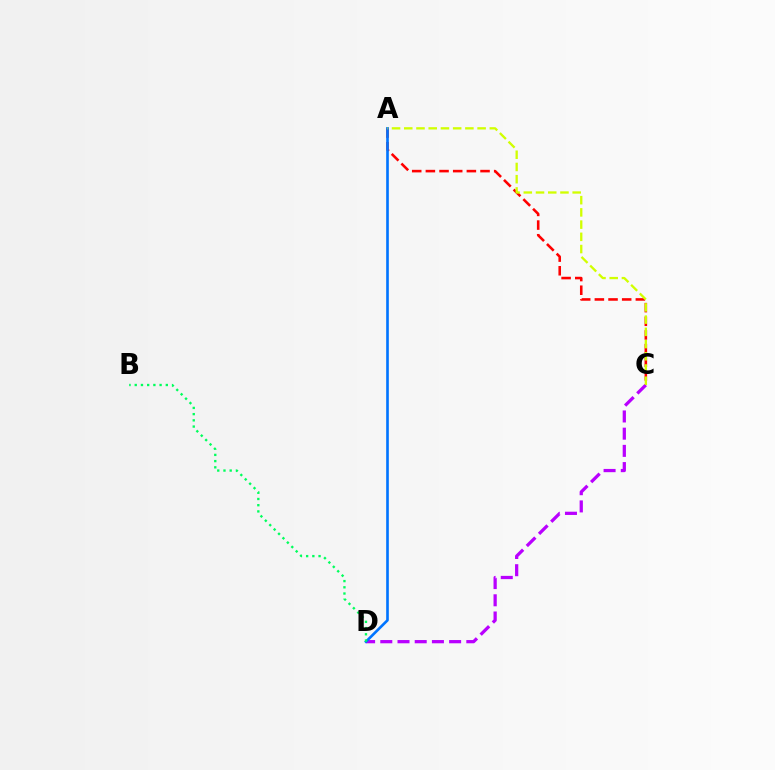{('C', 'D'): [{'color': '#b900ff', 'line_style': 'dashed', 'thickness': 2.34}], ('A', 'C'): [{'color': '#ff0000', 'line_style': 'dashed', 'thickness': 1.86}, {'color': '#d1ff00', 'line_style': 'dashed', 'thickness': 1.66}], ('A', 'D'): [{'color': '#0074ff', 'line_style': 'solid', 'thickness': 1.9}], ('B', 'D'): [{'color': '#00ff5c', 'line_style': 'dotted', 'thickness': 1.69}]}